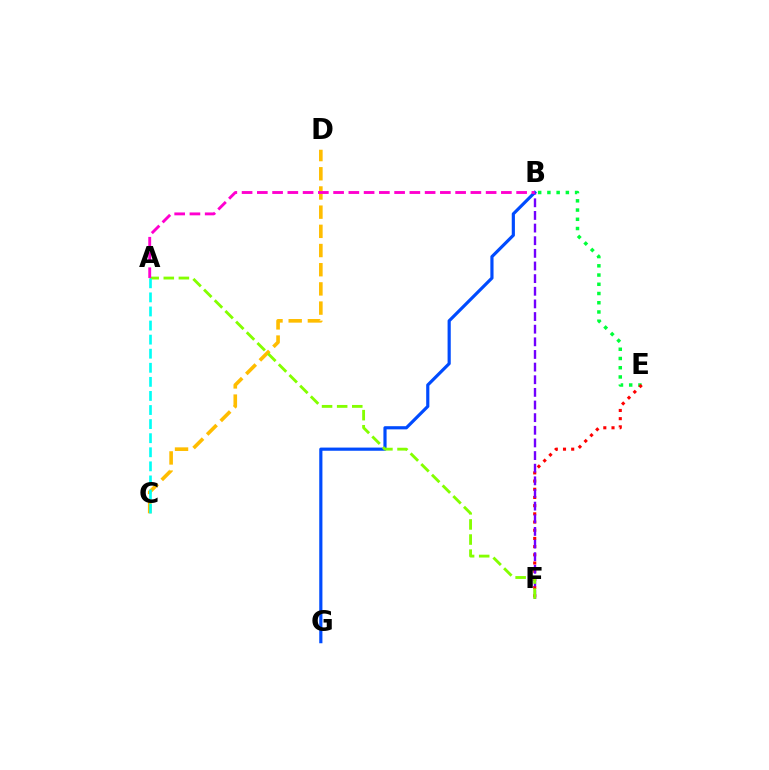{('B', 'E'): [{'color': '#00ff39', 'line_style': 'dotted', 'thickness': 2.51}], ('E', 'F'): [{'color': '#ff0000', 'line_style': 'dotted', 'thickness': 2.23}], ('B', 'G'): [{'color': '#004bff', 'line_style': 'solid', 'thickness': 2.28}], ('B', 'F'): [{'color': '#7200ff', 'line_style': 'dashed', 'thickness': 1.72}], ('C', 'D'): [{'color': '#ffbd00', 'line_style': 'dashed', 'thickness': 2.61}], ('A', 'F'): [{'color': '#84ff00', 'line_style': 'dashed', 'thickness': 2.05}], ('A', 'C'): [{'color': '#00fff6', 'line_style': 'dashed', 'thickness': 1.91}], ('A', 'B'): [{'color': '#ff00cf', 'line_style': 'dashed', 'thickness': 2.07}]}